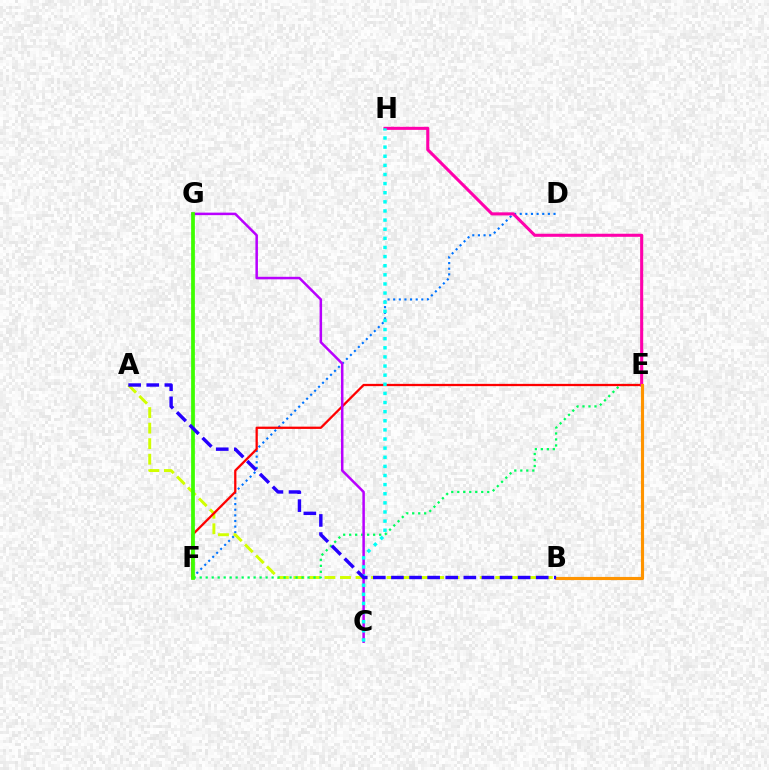{('D', 'F'): [{'color': '#0074ff', 'line_style': 'dotted', 'thickness': 1.53}], ('A', 'B'): [{'color': '#d1ff00', 'line_style': 'dashed', 'thickness': 2.11}, {'color': '#2500ff', 'line_style': 'dashed', 'thickness': 2.46}], ('E', 'F'): [{'color': '#00ff5c', 'line_style': 'dotted', 'thickness': 1.63}, {'color': '#ff0000', 'line_style': 'solid', 'thickness': 1.64}], ('E', 'H'): [{'color': '#ff00ac', 'line_style': 'solid', 'thickness': 2.21}], ('C', 'G'): [{'color': '#b900ff', 'line_style': 'solid', 'thickness': 1.81}], ('F', 'G'): [{'color': '#3dff00', 'line_style': 'solid', 'thickness': 2.7}], ('B', 'E'): [{'color': '#ff9400', 'line_style': 'solid', 'thickness': 2.25}], ('C', 'H'): [{'color': '#00fff6', 'line_style': 'dotted', 'thickness': 2.48}]}